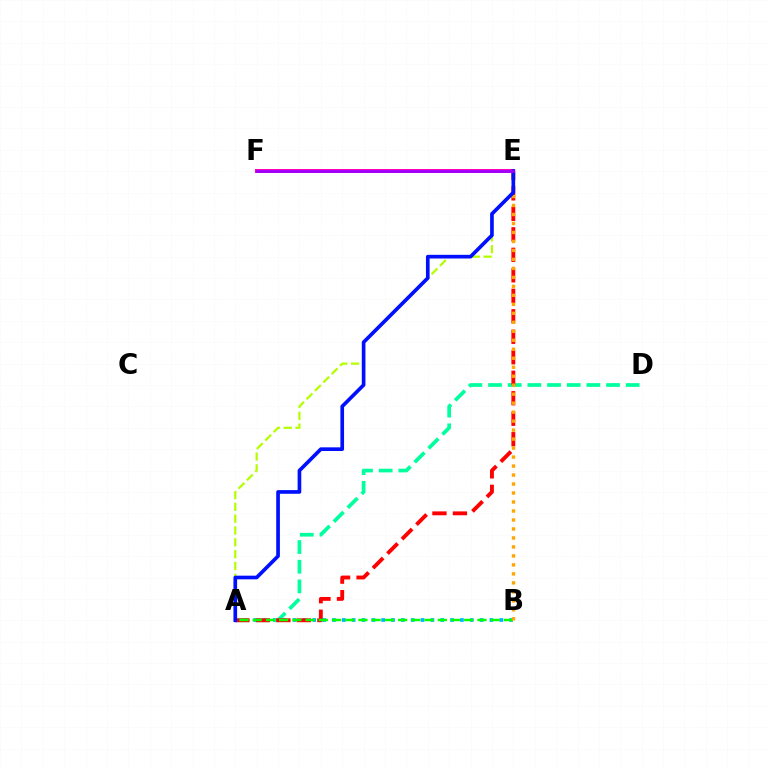{('E', 'F'): [{'color': '#ff00bd', 'line_style': 'solid', 'thickness': 2.88}, {'color': '#9b00ff', 'line_style': 'solid', 'thickness': 1.95}], ('A', 'B'): [{'color': '#00b5ff', 'line_style': 'dotted', 'thickness': 2.67}, {'color': '#08ff00', 'line_style': 'dashed', 'thickness': 1.8}], ('A', 'D'): [{'color': '#00ff9d', 'line_style': 'dashed', 'thickness': 2.67}], ('A', 'E'): [{'color': '#ff0000', 'line_style': 'dashed', 'thickness': 2.78}, {'color': '#b3ff00', 'line_style': 'dashed', 'thickness': 1.61}, {'color': '#0010ff', 'line_style': 'solid', 'thickness': 2.64}], ('B', 'E'): [{'color': '#ffa500', 'line_style': 'dotted', 'thickness': 2.44}]}